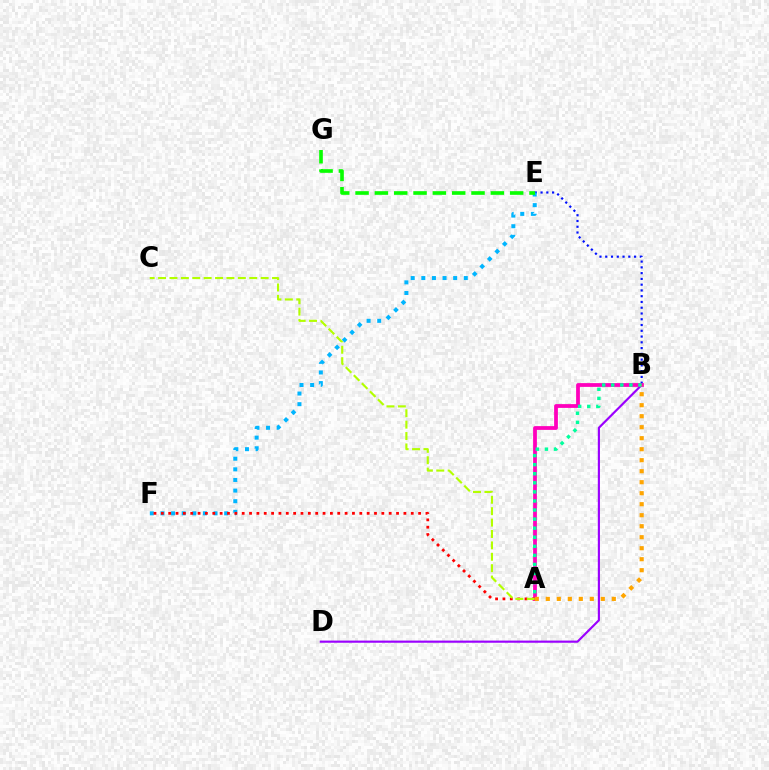{('B', 'D'): [{'color': '#9b00ff', 'line_style': 'solid', 'thickness': 1.55}], ('B', 'E'): [{'color': '#0010ff', 'line_style': 'dotted', 'thickness': 1.57}], ('A', 'B'): [{'color': '#ff00bd', 'line_style': 'solid', 'thickness': 2.71}, {'color': '#00ff9d', 'line_style': 'dotted', 'thickness': 2.46}, {'color': '#ffa500', 'line_style': 'dotted', 'thickness': 2.99}], ('E', 'F'): [{'color': '#00b5ff', 'line_style': 'dotted', 'thickness': 2.89}], ('E', 'G'): [{'color': '#08ff00', 'line_style': 'dashed', 'thickness': 2.63}], ('A', 'F'): [{'color': '#ff0000', 'line_style': 'dotted', 'thickness': 2.0}], ('A', 'C'): [{'color': '#b3ff00', 'line_style': 'dashed', 'thickness': 1.55}]}